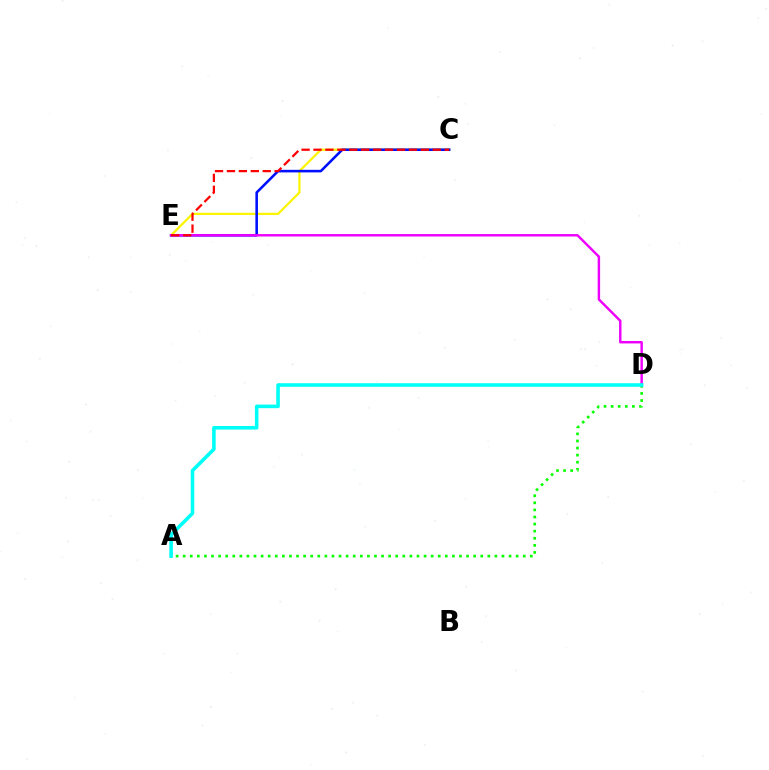{('C', 'E'): [{'color': '#fcf500', 'line_style': 'solid', 'thickness': 1.61}, {'color': '#0010ff', 'line_style': 'solid', 'thickness': 1.86}, {'color': '#ff0000', 'line_style': 'dashed', 'thickness': 1.62}], ('A', 'D'): [{'color': '#08ff00', 'line_style': 'dotted', 'thickness': 1.92}, {'color': '#00fff6', 'line_style': 'solid', 'thickness': 2.58}], ('D', 'E'): [{'color': '#ee00ff', 'line_style': 'solid', 'thickness': 1.75}]}